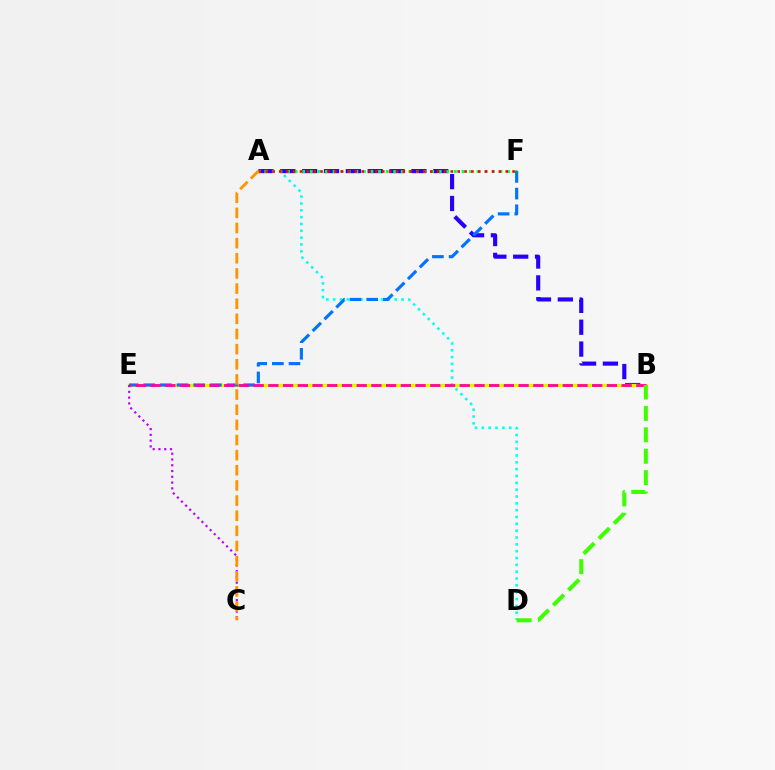{('A', 'B'): [{'color': '#2500ff', 'line_style': 'dashed', 'thickness': 2.97}], ('A', 'F'): [{'color': '#00ff5c', 'line_style': 'dotted', 'thickness': 2.06}, {'color': '#ff0000', 'line_style': 'dotted', 'thickness': 1.86}], ('B', 'E'): [{'color': '#d1ff00', 'line_style': 'solid', 'thickness': 2.38}, {'color': '#ff00ac', 'line_style': 'dashed', 'thickness': 2.0}], ('A', 'D'): [{'color': '#00fff6', 'line_style': 'dotted', 'thickness': 1.86}], ('E', 'F'): [{'color': '#0074ff', 'line_style': 'dashed', 'thickness': 2.26}], ('C', 'E'): [{'color': '#b900ff', 'line_style': 'dotted', 'thickness': 1.57}], ('A', 'C'): [{'color': '#ff9400', 'line_style': 'dashed', 'thickness': 2.06}], ('B', 'D'): [{'color': '#3dff00', 'line_style': 'dashed', 'thickness': 2.91}]}